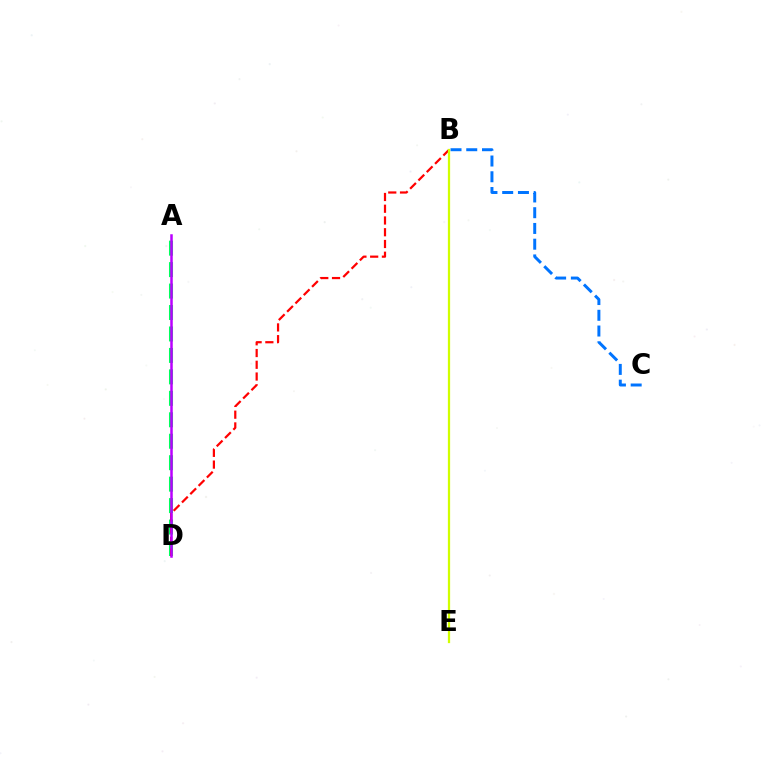{('A', 'D'): [{'color': '#00ff5c', 'line_style': 'dashed', 'thickness': 2.91}, {'color': '#b900ff', 'line_style': 'solid', 'thickness': 1.8}], ('B', 'D'): [{'color': '#ff0000', 'line_style': 'dashed', 'thickness': 1.6}], ('B', 'C'): [{'color': '#0074ff', 'line_style': 'dashed', 'thickness': 2.14}], ('B', 'E'): [{'color': '#d1ff00', 'line_style': 'solid', 'thickness': 1.63}]}